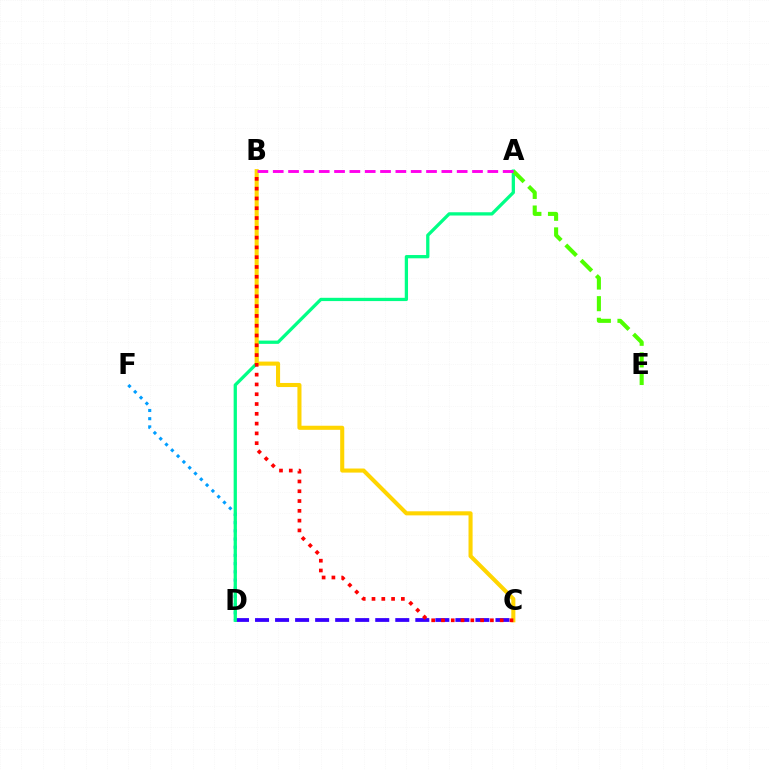{('D', 'F'): [{'color': '#009eff', 'line_style': 'dotted', 'thickness': 2.23}], ('C', 'D'): [{'color': '#3700ff', 'line_style': 'dashed', 'thickness': 2.72}], ('A', 'D'): [{'color': '#00ff86', 'line_style': 'solid', 'thickness': 2.36}], ('B', 'C'): [{'color': '#ffd500', 'line_style': 'solid', 'thickness': 2.93}, {'color': '#ff0000', 'line_style': 'dotted', 'thickness': 2.66}], ('A', 'E'): [{'color': '#4fff00', 'line_style': 'dashed', 'thickness': 2.94}], ('A', 'B'): [{'color': '#ff00ed', 'line_style': 'dashed', 'thickness': 2.08}]}